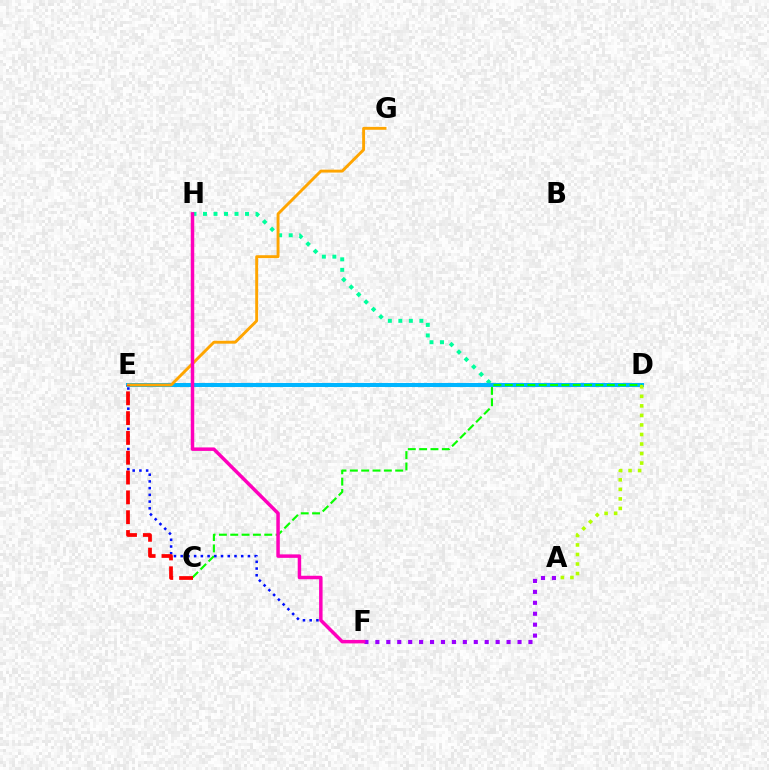{('D', 'H'): [{'color': '#00ff9d', 'line_style': 'dotted', 'thickness': 2.85}], ('D', 'E'): [{'color': '#00b5ff', 'line_style': 'solid', 'thickness': 2.92}], ('A', 'F'): [{'color': '#9b00ff', 'line_style': 'dotted', 'thickness': 2.97}], ('E', 'G'): [{'color': '#ffa500', 'line_style': 'solid', 'thickness': 2.09}], ('C', 'D'): [{'color': '#08ff00', 'line_style': 'dashed', 'thickness': 1.54}], ('A', 'D'): [{'color': '#b3ff00', 'line_style': 'dotted', 'thickness': 2.59}], ('E', 'F'): [{'color': '#0010ff', 'line_style': 'dotted', 'thickness': 1.83}], ('C', 'E'): [{'color': '#ff0000', 'line_style': 'dashed', 'thickness': 2.69}], ('F', 'H'): [{'color': '#ff00bd', 'line_style': 'solid', 'thickness': 2.51}]}